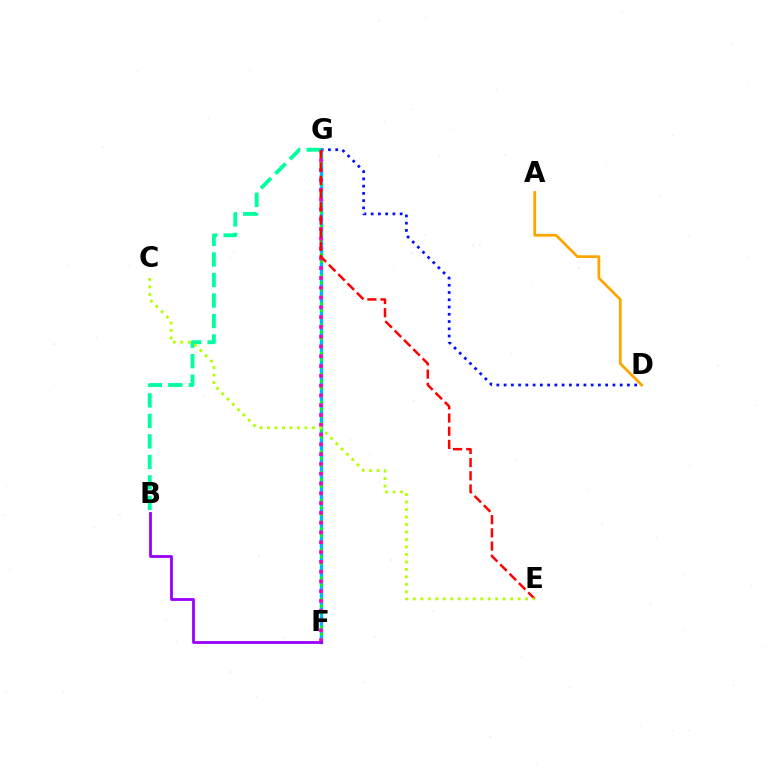{('D', 'G'): [{'color': '#0010ff', 'line_style': 'dotted', 'thickness': 1.97}], ('F', 'G'): [{'color': '#00b5ff', 'line_style': 'solid', 'thickness': 2.46}, {'color': '#08ff00', 'line_style': 'dotted', 'thickness': 1.91}, {'color': '#ff00bd', 'line_style': 'dotted', 'thickness': 2.66}], ('A', 'D'): [{'color': '#ffa500', 'line_style': 'solid', 'thickness': 1.99}], ('B', 'G'): [{'color': '#00ff9d', 'line_style': 'dashed', 'thickness': 2.79}], ('E', 'G'): [{'color': '#ff0000', 'line_style': 'dashed', 'thickness': 1.79}], ('B', 'F'): [{'color': '#9b00ff', 'line_style': 'solid', 'thickness': 2.02}], ('C', 'E'): [{'color': '#b3ff00', 'line_style': 'dotted', 'thickness': 2.03}]}